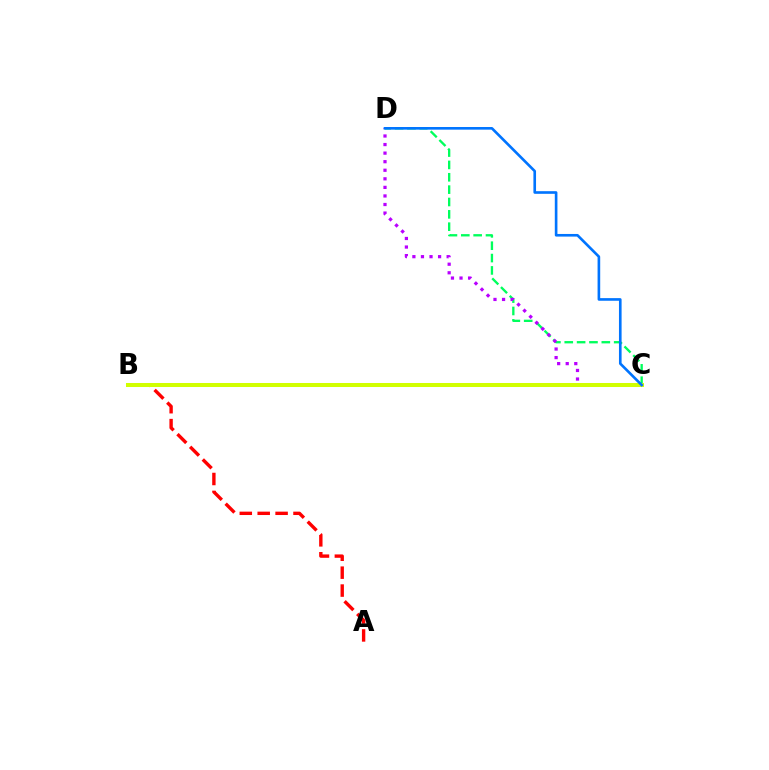{('C', 'D'): [{'color': '#00ff5c', 'line_style': 'dashed', 'thickness': 1.68}, {'color': '#b900ff', 'line_style': 'dotted', 'thickness': 2.33}, {'color': '#0074ff', 'line_style': 'solid', 'thickness': 1.9}], ('A', 'B'): [{'color': '#ff0000', 'line_style': 'dashed', 'thickness': 2.43}], ('B', 'C'): [{'color': '#d1ff00', 'line_style': 'solid', 'thickness': 2.89}]}